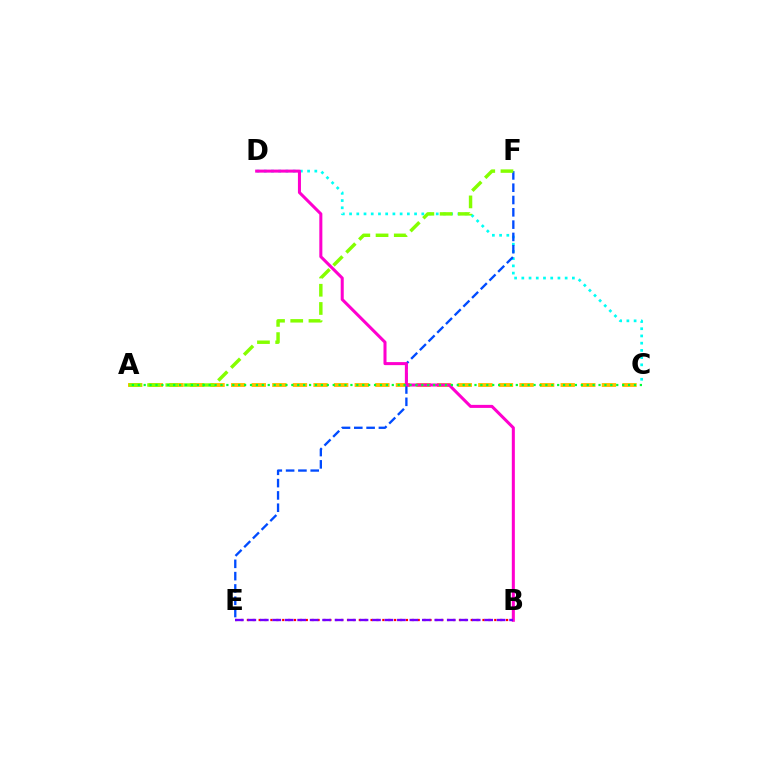{('C', 'D'): [{'color': '#00fff6', 'line_style': 'dotted', 'thickness': 1.96}], ('A', 'C'): [{'color': '#ffbd00', 'line_style': 'dashed', 'thickness': 2.8}, {'color': '#00ff39', 'line_style': 'dotted', 'thickness': 1.6}], ('E', 'F'): [{'color': '#004bff', 'line_style': 'dashed', 'thickness': 1.67}], ('B', 'E'): [{'color': '#ff0000', 'line_style': 'dotted', 'thickness': 1.6}, {'color': '#7200ff', 'line_style': 'dashed', 'thickness': 1.69}], ('B', 'D'): [{'color': '#ff00cf', 'line_style': 'solid', 'thickness': 2.19}], ('A', 'F'): [{'color': '#84ff00', 'line_style': 'dashed', 'thickness': 2.48}]}